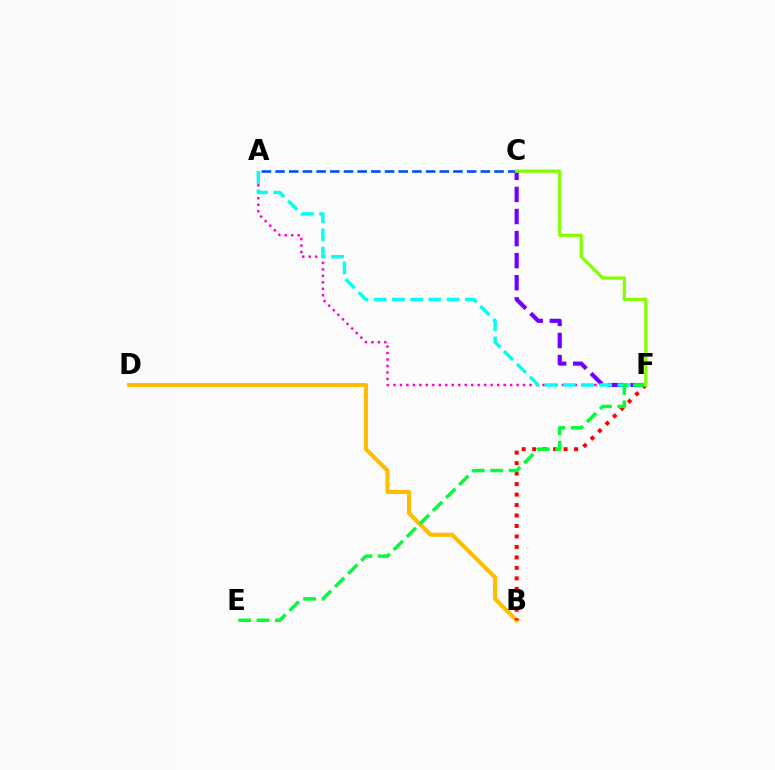{('A', 'C'): [{'color': '#004bff', 'line_style': 'dashed', 'thickness': 1.86}], ('B', 'D'): [{'color': '#ffbd00', 'line_style': 'solid', 'thickness': 2.96}], ('A', 'F'): [{'color': '#ff00cf', 'line_style': 'dotted', 'thickness': 1.76}, {'color': '#00fff6', 'line_style': 'dashed', 'thickness': 2.48}], ('C', 'F'): [{'color': '#7200ff', 'line_style': 'dashed', 'thickness': 3.0}, {'color': '#84ff00', 'line_style': 'solid', 'thickness': 2.34}], ('B', 'F'): [{'color': '#ff0000', 'line_style': 'dotted', 'thickness': 2.85}], ('E', 'F'): [{'color': '#00ff39', 'line_style': 'dashed', 'thickness': 2.51}]}